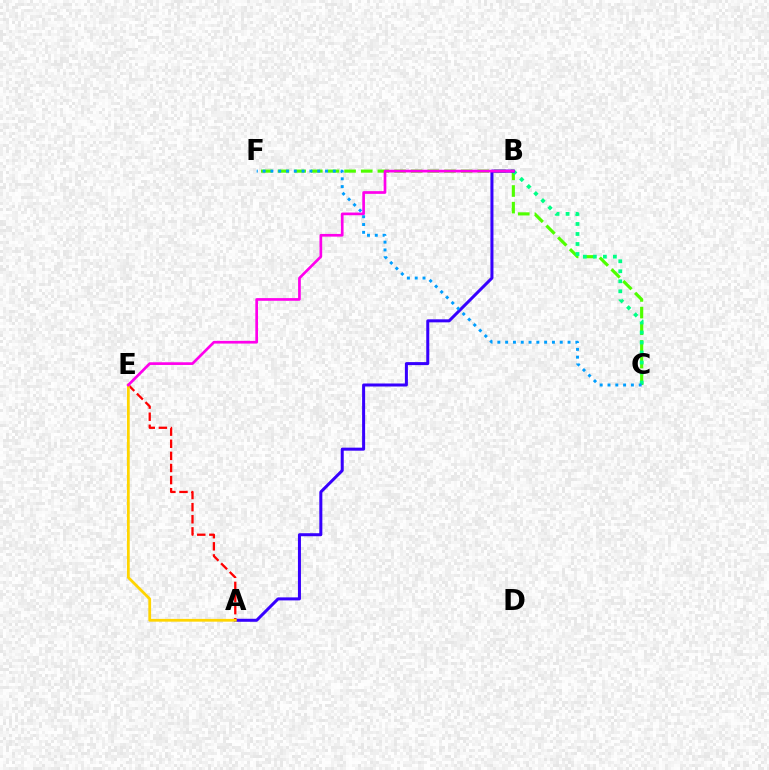{('C', 'F'): [{'color': '#4fff00', 'line_style': 'dashed', 'thickness': 2.26}, {'color': '#009eff', 'line_style': 'dotted', 'thickness': 2.12}], ('B', 'C'): [{'color': '#00ff86', 'line_style': 'dotted', 'thickness': 2.72}], ('A', 'B'): [{'color': '#3700ff', 'line_style': 'solid', 'thickness': 2.17}], ('A', 'E'): [{'color': '#ff0000', 'line_style': 'dashed', 'thickness': 1.65}, {'color': '#ffd500', 'line_style': 'solid', 'thickness': 1.99}], ('B', 'E'): [{'color': '#ff00ed', 'line_style': 'solid', 'thickness': 1.94}]}